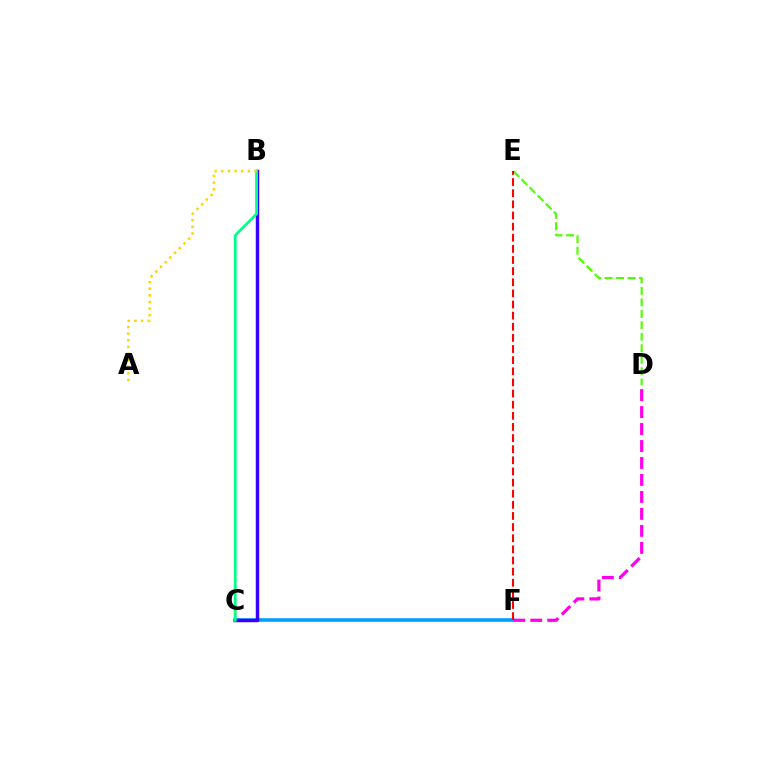{('D', 'E'): [{'color': '#4fff00', 'line_style': 'dashed', 'thickness': 1.56}], ('C', 'F'): [{'color': '#009eff', 'line_style': 'solid', 'thickness': 2.59}], ('B', 'C'): [{'color': '#3700ff', 'line_style': 'solid', 'thickness': 2.49}, {'color': '#00ff86', 'line_style': 'solid', 'thickness': 1.95}], ('E', 'F'): [{'color': '#ff0000', 'line_style': 'dashed', 'thickness': 1.51}], ('D', 'F'): [{'color': '#ff00ed', 'line_style': 'dashed', 'thickness': 2.31}], ('A', 'B'): [{'color': '#ffd500', 'line_style': 'dotted', 'thickness': 1.8}]}